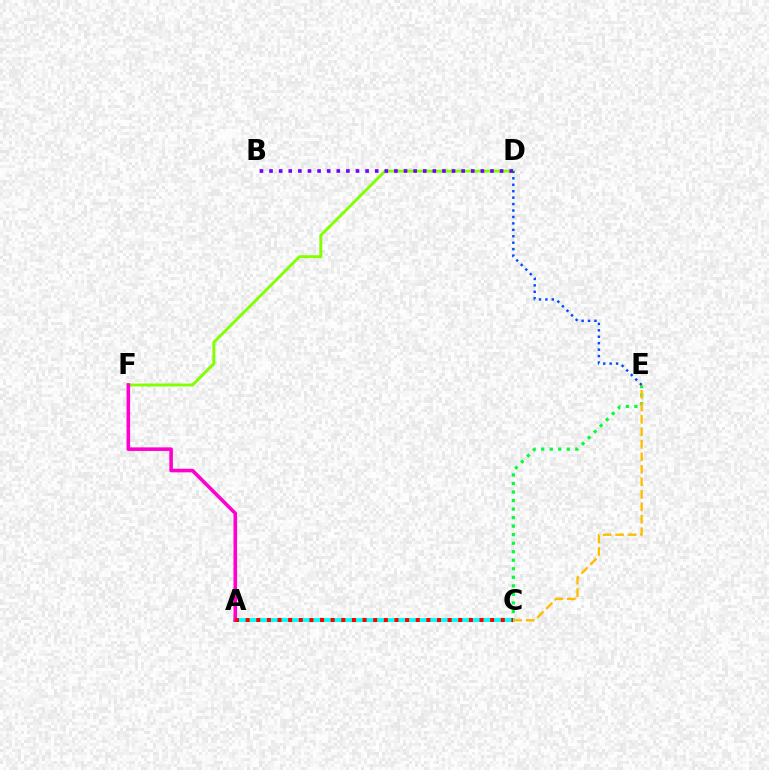{('C', 'E'): [{'color': '#00ff39', 'line_style': 'dotted', 'thickness': 2.32}, {'color': '#ffbd00', 'line_style': 'dashed', 'thickness': 1.7}], ('A', 'C'): [{'color': '#00fff6', 'line_style': 'solid', 'thickness': 2.79}, {'color': '#ff0000', 'line_style': 'dotted', 'thickness': 2.89}], ('D', 'F'): [{'color': '#84ff00', 'line_style': 'solid', 'thickness': 2.1}], ('A', 'F'): [{'color': '#ff00cf', 'line_style': 'solid', 'thickness': 2.58}], ('B', 'D'): [{'color': '#7200ff', 'line_style': 'dotted', 'thickness': 2.61}], ('D', 'E'): [{'color': '#004bff', 'line_style': 'dotted', 'thickness': 1.75}]}